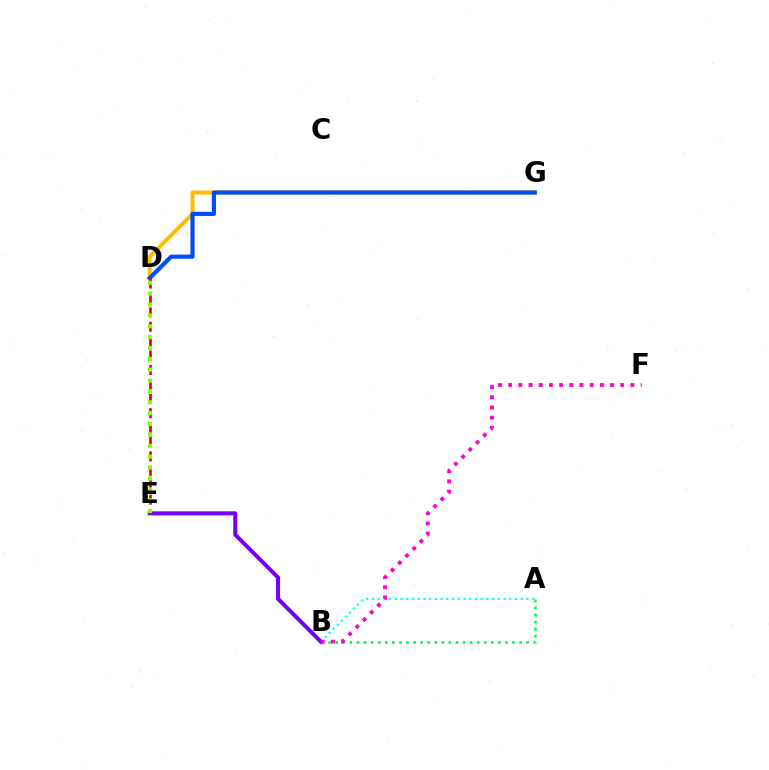{('D', 'G'): [{'color': '#ffbd00', 'line_style': 'solid', 'thickness': 2.86}, {'color': '#004bff', 'line_style': 'solid', 'thickness': 2.98}], ('A', 'B'): [{'color': '#00fff6', 'line_style': 'dotted', 'thickness': 1.56}, {'color': '#00ff39', 'line_style': 'dotted', 'thickness': 1.92}], ('B', 'E'): [{'color': '#7200ff', 'line_style': 'solid', 'thickness': 2.9}], ('D', 'E'): [{'color': '#ff0000', 'line_style': 'dashed', 'thickness': 1.96}, {'color': '#84ff00', 'line_style': 'dotted', 'thickness': 2.95}], ('B', 'F'): [{'color': '#ff00cf', 'line_style': 'dotted', 'thickness': 2.77}]}